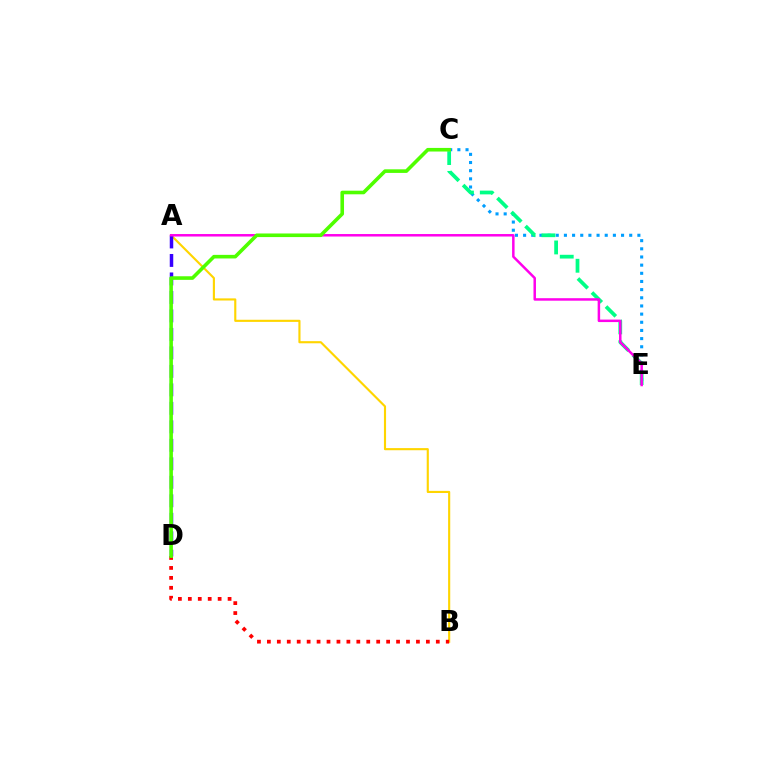{('C', 'E'): [{'color': '#009eff', 'line_style': 'dotted', 'thickness': 2.22}, {'color': '#00ff86', 'line_style': 'dashed', 'thickness': 2.7}], ('A', 'B'): [{'color': '#ffd500', 'line_style': 'solid', 'thickness': 1.54}], ('A', 'D'): [{'color': '#3700ff', 'line_style': 'dashed', 'thickness': 2.51}], ('B', 'D'): [{'color': '#ff0000', 'line_style': 'dotted', 'thickness': 2.7}], ('A', 'E'): [{'color': '#ff00ed', 'line_style': 'solid', 'thickness': 1.8}], ('C', 'D'): [{'color': '#4fff00', 'line_style': 'solid', 'thickness': 2.59}]}